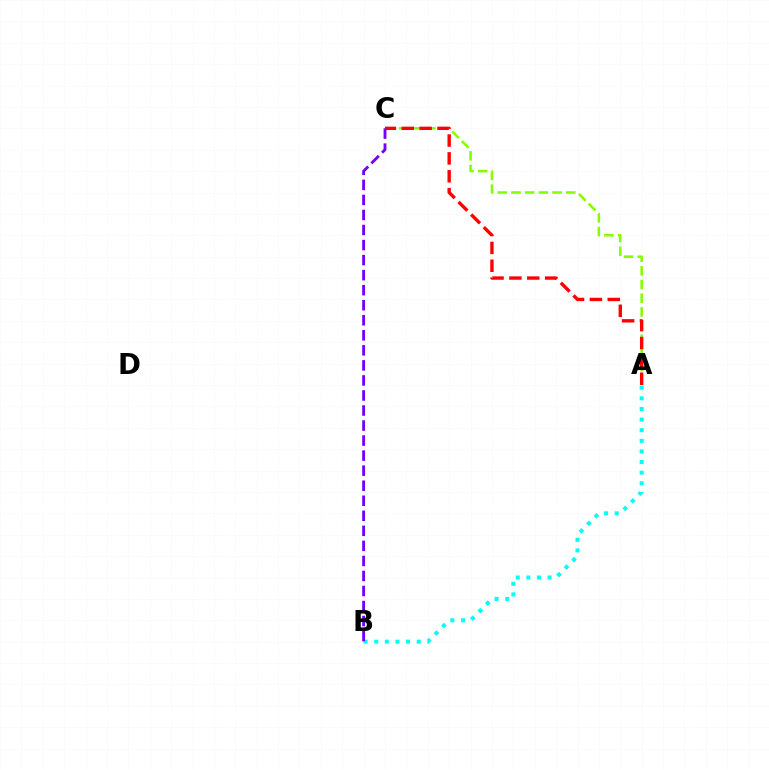{('A', 'B'): [{'color': '#00fff6', 'line_style': 'dotted', 'thickness': 2.89}], ('A', 'C'): [{'color': '#84ff00', 'line_style': 'dashed', 'thickness': 1.86}, {'color': '#ff0000', 'line_style': 'dashed', 'thickness': 2.43}], ('B', 'C'): [{'color': '#7200ff', 'line_style': 'dashed', 'thickness': 2.04}]}